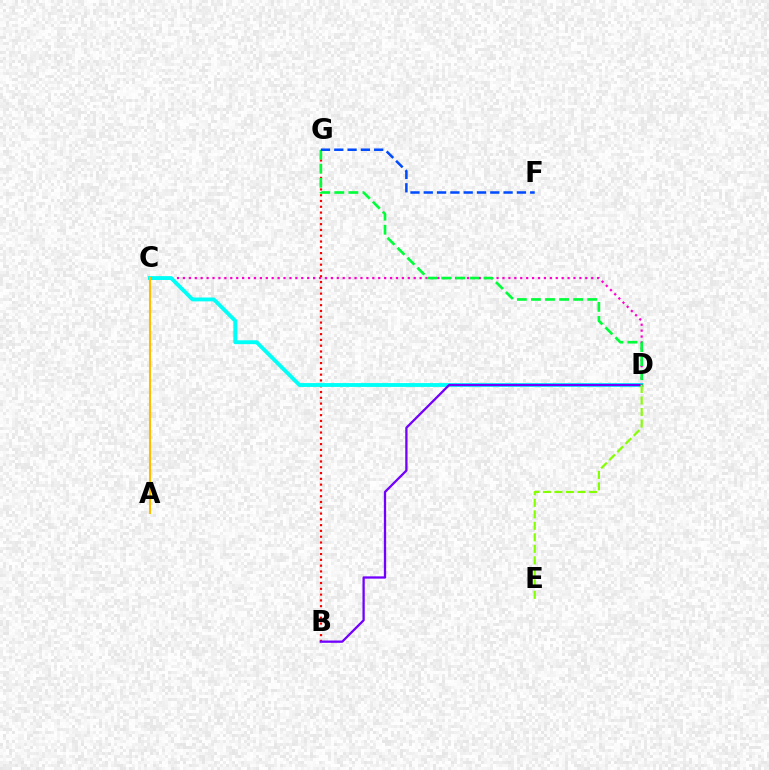{('C', 'D'): [{'color': '#ff00cf', 'line_style': 'dotted', 'thickness': 1.61}, {'color': '#00fff6', 'line_style': 'solid', 'thickness': 2.79}], ('B', 'G'): [{'color': '#ff0000', 'line_style': 'dotted', 'thickness': 1.57}], ('B', 'D'): [{'color': '#7200ff', 'line_style': 'solid', 'thickness': 1.65}], ('D', 'G'): [{'color': '#00ff39', 'line_style': 'dashed', 'thickness': 1.91}], ('A', 'C'): [{'color': '#ffbd00', 'line_style': 'solid', 'thickness': 1.51}], ('F', 'G'): [{'color': '#004bff', 'line_style': 'dashed', 'thickness': 1.81}], ('D', 'E'): [{'color': '#84ff00', 'line_style': 'dashed', 'thickness': 1.56}]}